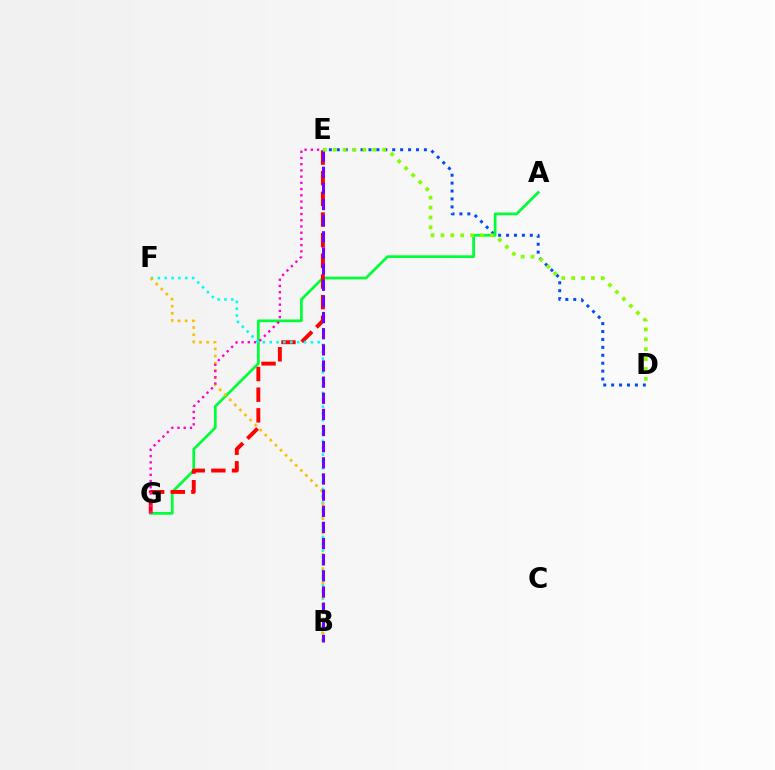{('D', 'E'): [{'color': '#004bff', 'line_style': 'dotted', 'thickness': 2.15}, {'color': '#84ff00', 'line_style': 'dotted', 'thickness': 2.69}], ('A', 'G'): [{'color': '#00ff39', 'line_style': 'solid', 'thickness': 1.98}], ('E', 'G'): [{'color': '#ff0000', 'line_style': 'dashed', 'thickness': 2.81}, {'color': '#ff00cf', 'line_style': 'dotted', 'thickness': 1.69}], ('B', 'F'): [{'color': '#00fff6', 'line_style': 'dotted', 'thickness': 1.86}, {'color': '#ffbd00', 'line_style': 'dotted', 'thickness': 1.94}], ('B', 'E'): [{'color': '#7200ff', 'line_style': 'dashed', 'thickness': 2.19}]}